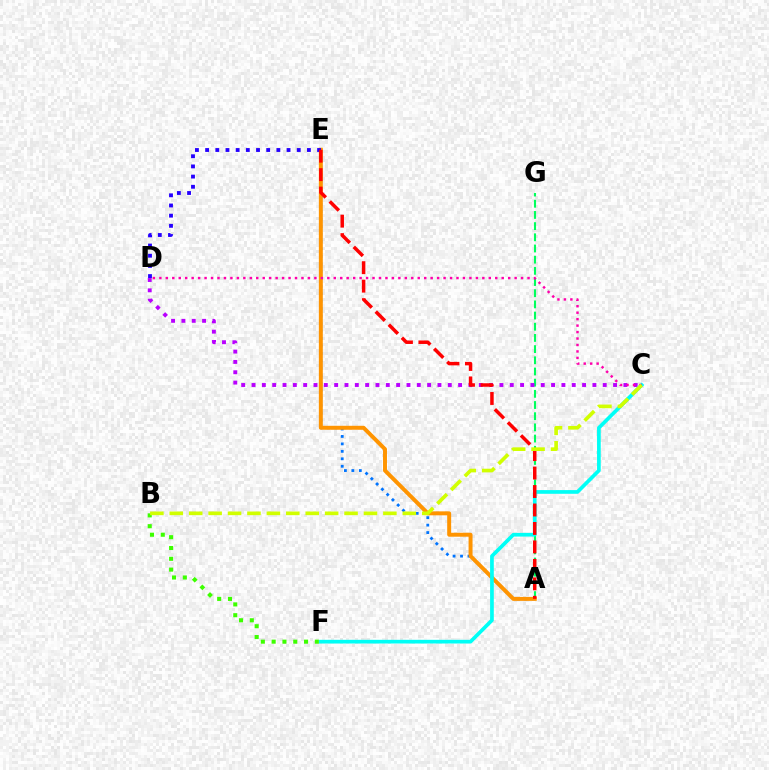{('A', 'G'): [{'color': '#00ff5c', 'line_style': 'dashed', 'thickness': 1.52}], ('C', 'D'): [{'color': '#b900ff', 'line_style': 'dotted', 'thickness': 2.81}, {'color': '#ff00ac', 'line_style': 'dotted', 'thickness': 1.76}], ('A', 'E'): [{'color': '#0074ff', 'line_style': 'dotted', 'thickness': 2.03}, {'color': '#ff9400', 'line_style': 'solid', 'thickness': 2.85}, {'color': '#ff0000', 'line_style': 'dashed', 'thickness': 2.51}], ('D', 'E'): [{'color': '#2500ff', 'line_style': 'dotted', 'thickness': 2.77}], ('C', 'F'): [{'color': '#00fff6', 'line_style': 'solid', 'thickness': 2.66}], ('B', 'F'): [{'color': '#3dff00', 'line_style': 'dotted', 'thickness': 2.94}], ('B', 'C'): [{'color': '#d1ff00', 'line_style': 'dashed', 'thickness': 2.64}]}